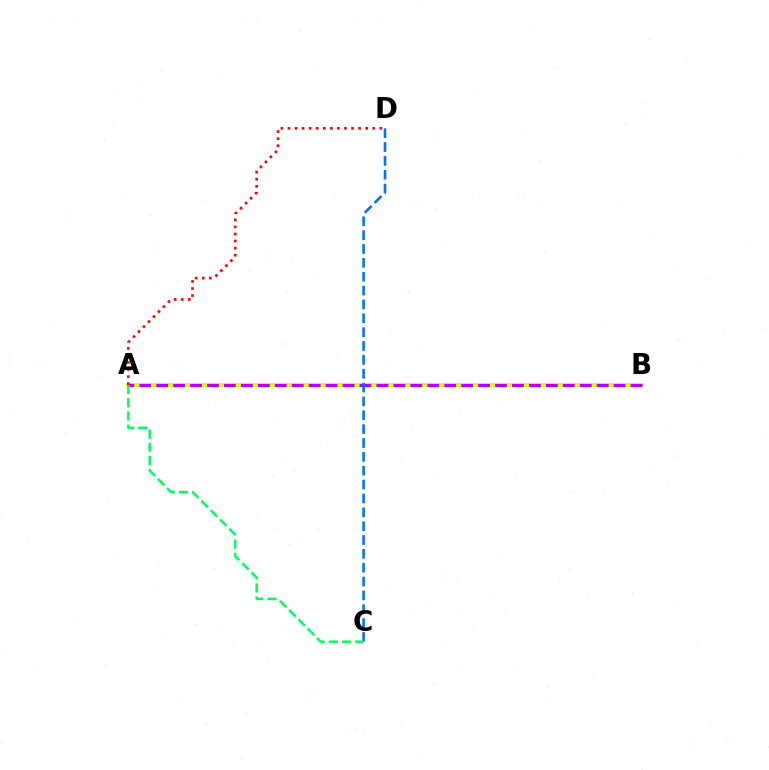{('A', 'B'): [{'color': '#d1ff00', 'line_style': 'solid', 'thickness': 2.71}, {'color': '#b900ff', 'line_style': 'dashed', 'thickness': 2.3}], ('C', 'D'): [{'color': '#0074ff', 'line_style': 'dashed', 'thickness': 1.88}], ('A', 'D'): [{'color': '#ff0000', 'line_style': 'dotted', 'thickness': 1.92}], ('A', 'C'): [{'color': '#00ff5c', 'line_style': 'dashed', 'thickness': 1.79}]}